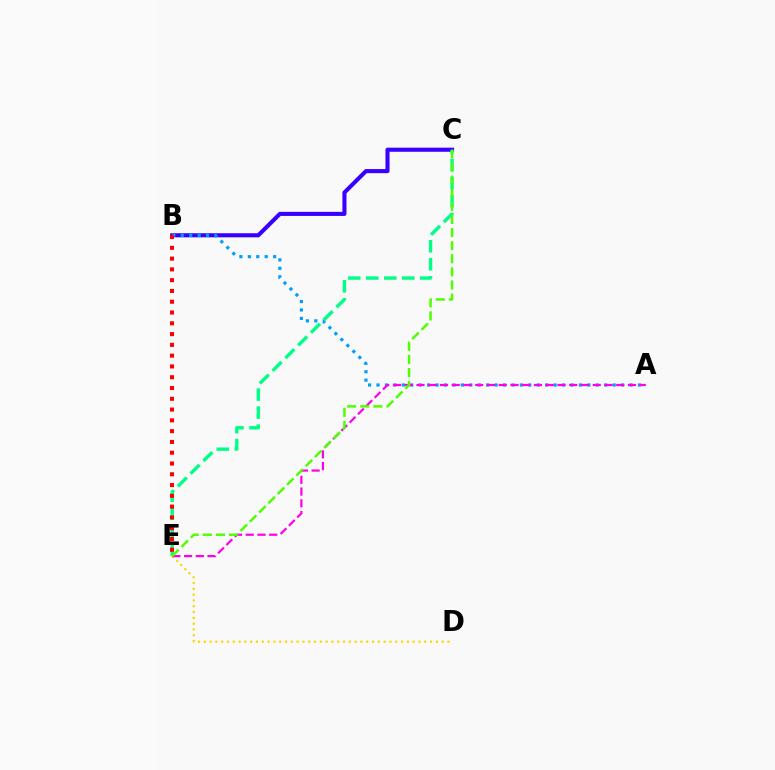{('D', 'E'): [{'color': '#ffd500', 'line_style': 'dotted', 'thickness': 1.58}], ('B', 'C'): [{'color': '#3700ff', 'line_style': 'solid', 'thickness': 2.94}], ('A', 'B'): [{'color': '#009eff', 'line_style': 'dotted', 'thickness': 2.29}], ('A', 'E'): [{'color': '#ff00ed', 'line_style': 'dashed', 'thickness': 1.6}], ('C', 'E'): [{'color': '#00ff86', 'line_style': 'dashed', 'thickness': 2.45}, {'color': '#4fff00', 'line_style': 'dashed', 'thickness': 1.78}], ('B', 'E'): [{'color': '#ff0000', 'line_style': 'dotted', 'thickness': 2.93}]}